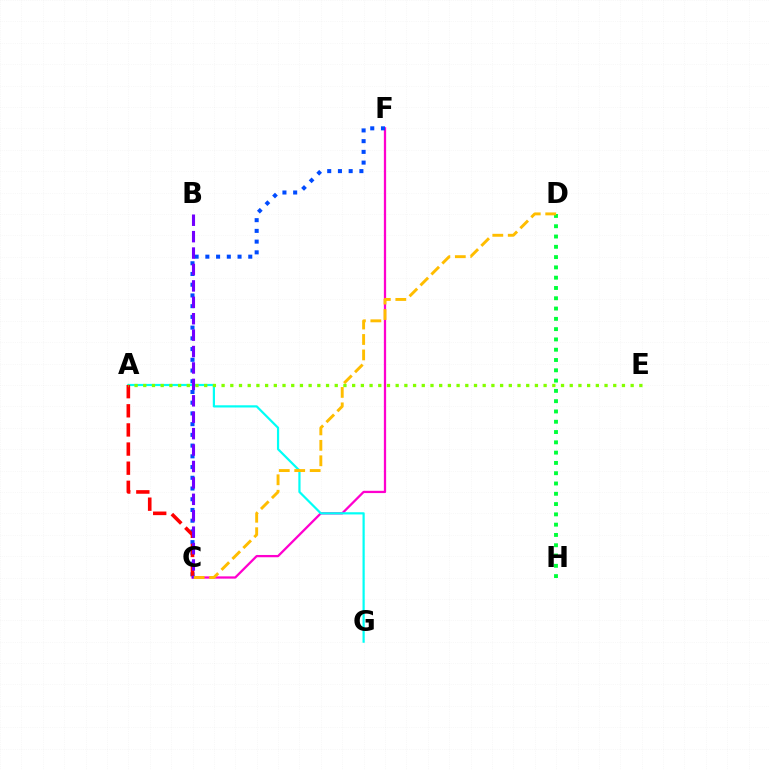{('D', 'H'): [{'color': '#00ff39', 'line_style': 'dotted', 'thickness': 2.8}], ('C', 'F'): [{'color': '#ff00cf', 'line_style': 'solid', 'thickness': 1.64}, {'color': '#004bff', 'line_style': 'dotted', 'thickness': 2.91}], ('A', 'G'): [{'color': '#00fff6', 'line_style': 'solid', 'thickness': 1.59}], ('A', 'C'): [{'color': '#ff0000', 'line_style': 'dashed', 'thickness': 2.6}], ('B', 'C'): [{'color': '#7200ff', 'line_style': 'dashed', 'thickness': 2.23}], ('A', 'E'): [{'color': '#84ff00', 'line_style': 'dotted', 'thickness': 2.36}], ('C', 'D'): [{'color': '#ffbd00', 'line_style': 'dashed', 'thickness': 2.1}]}